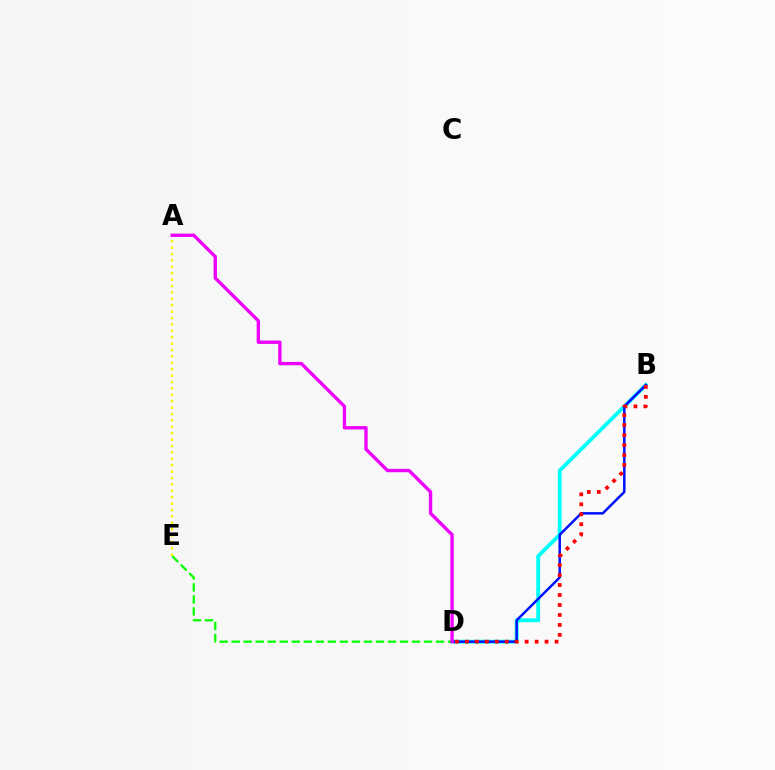{('B', 'D'): [{'color': '#00fff6', 'line_style': 'solid', 'thickness': 2.78}, {'color': '#0010ff', 'line_style': 'solid', 'thickness': 1.78}, {'color': '#ff0000', 'line_style': 'dotted', 'thickness': 2.71}], ('D', 'E'): [{'color': '#08ff00', 'line_style': 'dashed', 'thickness': 1.63}], ('A', 'E'): [{'color': '#fcf500', 'line_style': 'dotted', 'thickness': 1.74}], ('A', 'D'): [{'color': '#ee00ff', 'line_style': 'solid', 'thickness': 2.42}]}